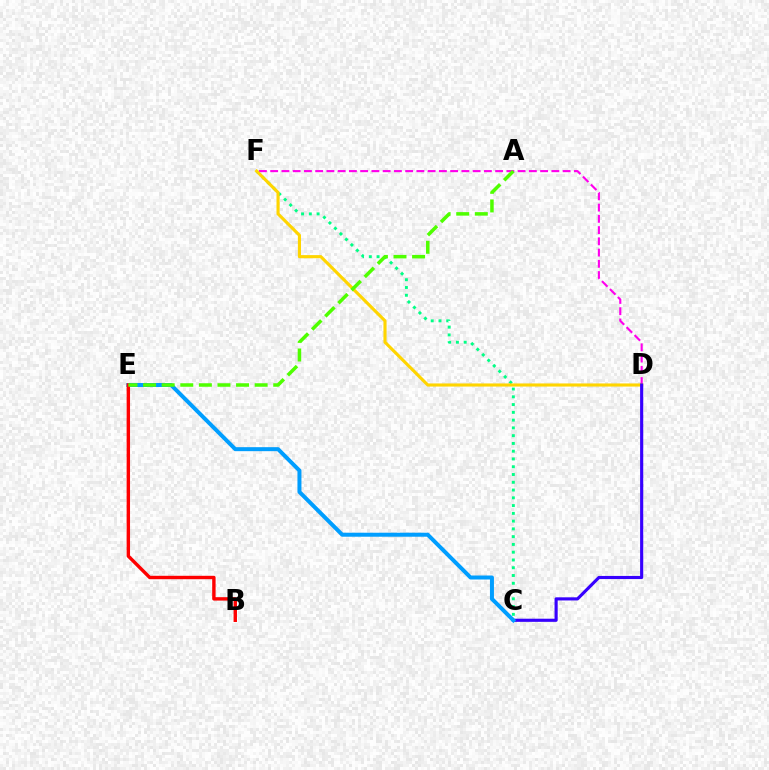{('C', 'F'): [{'color': '#00ff86', 'line_style': 'dotted', 'thickness': 2.11}], ('D', 'F'): [{'color': '#ff00ed', 'line_style': 'dashed', 'thickness': 1.53}, {'color': '#ffd500', 'line_style': 'solid', 'thickness': 2.25}], ('C', 'D'): [{'color': '#3700ff', 'line_style': 'solid', 'thickness': 2.26}], ('C', 'E'): [{'color': '#009eff', 'line_style': 'solid', 'thickness': 2.88}], ('B', 'E'): [{'color': '#ff0000', 'line_style': 'solid', 'thickness': 2.45}], ('A', 'E'): [{'color': '#4fff00', 'line_style': 'dashed', 'thickness': 2.53}]}